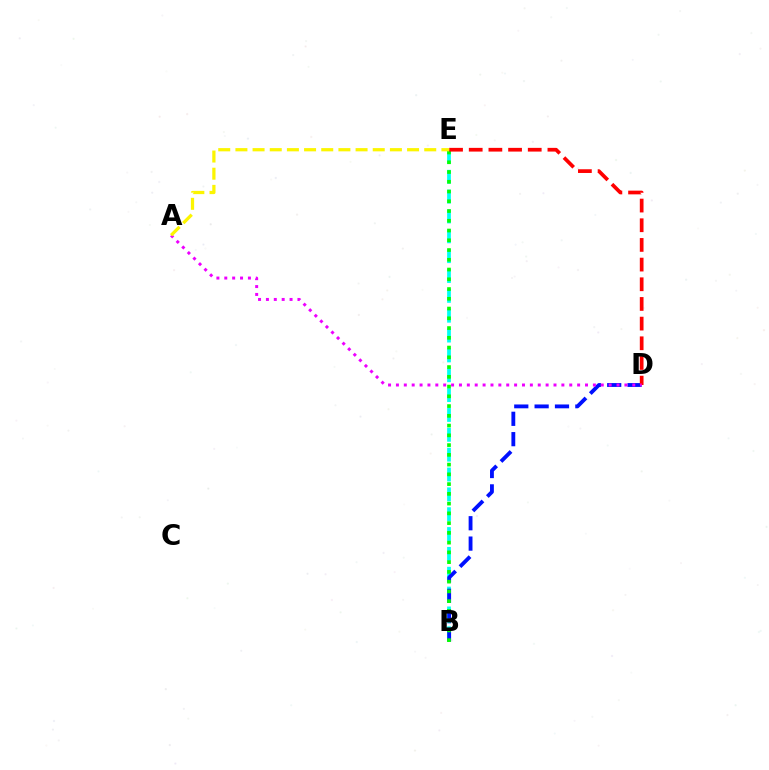{('B', 'E'): [{'color': '#00fff6', 'line_style': 'dashed', 'thickness': 2.7}, {'color': '#08ff00', 'line_style': 'dotted', 'thickness': 2.65}], ('B', 'D'): [{'color': '#0010ff', 'line_style': 'dashed', 'thickness': 2.77}], ('D', 'E'): [{'color': '#ff0000', 'line_style': 'dashed', 'thickness': 2.67}], ('A', 'D'): [{'color': '#ee00ff', 'line_style': 'dotted', 'thickness': 2.14}], ('A', 'E'): [{'color': '#fcf500', 'line_style': 'dashed', 'thickness': 2.33}]}